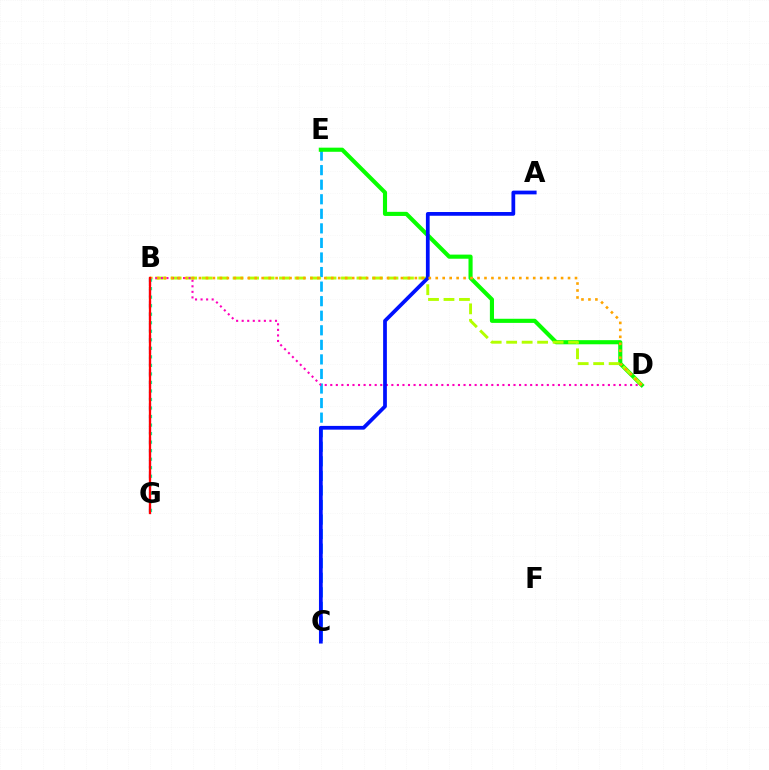{('C', 'E'): [{'color': '#00b5ff', 'line_style': 'dashed', 'thickness': 1.98}], ('D', 'E'): [{'color': '#08ff00', 'line_style': 'solid', 'thickness': 2.96}], ('B', 'D'): [{'color': '#b3ff00', 'line_style': 'dashed', 'thickness': 2.1}, {'color': '#ff00bd', 'line_style': 'dotted', 'thickness': 1.51}, {'color': '#ffa500', 'line_style': 'dotted', 'thickness': 1.89}], ('B', 'G'): [{'color': '#9b00ff', 'line_style': 'dashed', 'thickness': 1.55}, {'color': '#00ff9d', 'line_style': 'dotted', 'thickness': 2.32}, {'color': '#ff0000', 'line_style': 'solid', 'thickness': 1.65}], ('A', 'C'): [{'color': '#0010ff', 'line_style': 'solid', 'thickness': 2.7}]}